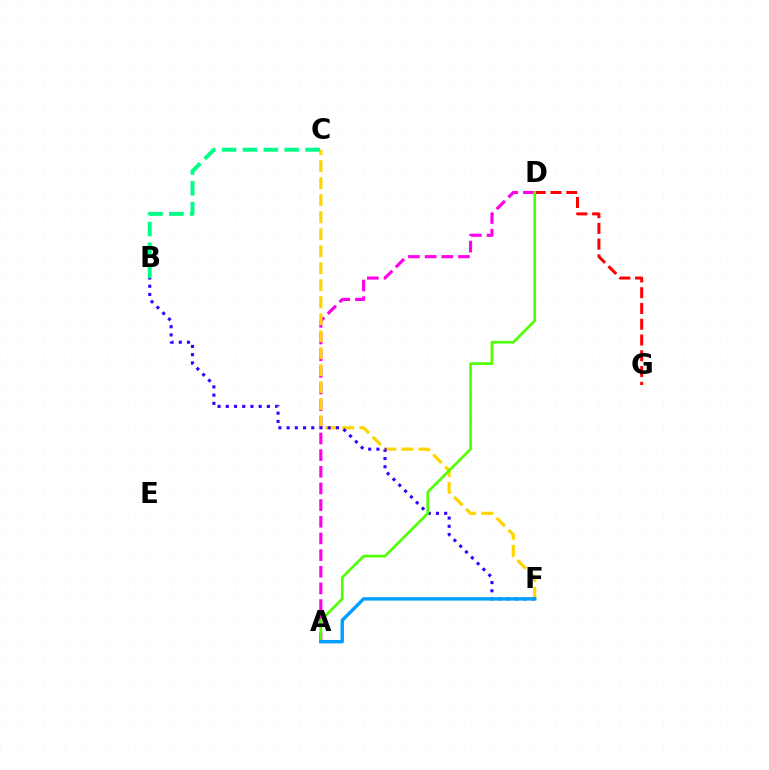{('A', 'D'): [{'color': '#ff00ed', 'line_style': 'dashed', 'thickness': 2.26}, {'color': '#4fff00', 'line_style': 'solid', 'thickness': 1.9}], ('C', 'F'): [{'color': '#ffd500', 'line_style': 'dashed', 'thickness': 2.31}], ('B', 'F'): [{'color': '#3700ff', 'line_style': 'dotted', 'thickness': 2.23}], ('D', 'G'): [{'color': '#ff0000', 'line_style': 'dashed', 'thickness': 2.14}], ('B', 'C'): [{'color': '#00ff86', 'line_style': 'dashed', 'thickness': 2.84}], ('A', 'F'): [{'color': '#009eff', 'line_style': 'solid', 'thickness': 2.45}]}